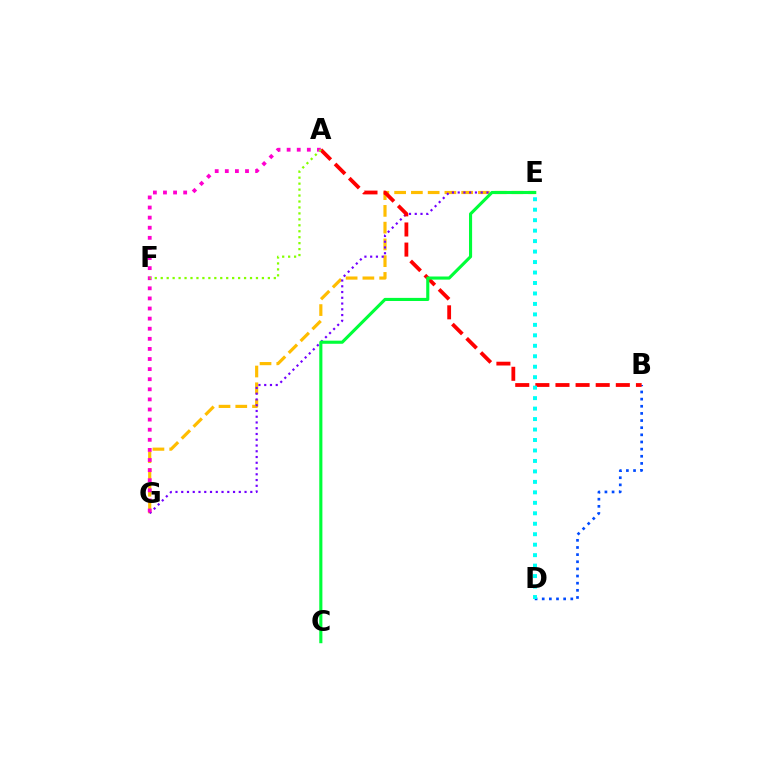{('E', 'G'): [{'color': '#ffbd00', 'line_style': 'dashed', 'thickness': 2.28}, {'color': '#7200ff', 'line_style': 'dotted', 'thickness': 1.56}], ('B', 'D'): [{'color': '#004bff', 'line_style': 'dotted', 'thickness': 1.94}], ('A', 'B'): [{'color': '#ff0000', 'line_style': 'dashed', 'thickness': 2.73}], ('A', 'G'): [{'color': '#ff00cf', 'line_style': 'dotted', 'thickness': 2.74}], ('D', 'E'): [{'color': '#00fff6', 'line_style': 'dotted', 'thickness': 2.84}], ('A', 'F'): [{'color': '#84ff00', 'line_style': 'dotted', 'thickness': 1.62}], ('C', 'E'): [{'color': '#00ff39', 'line_style': 'solid', 'thickness': 2.24}]}